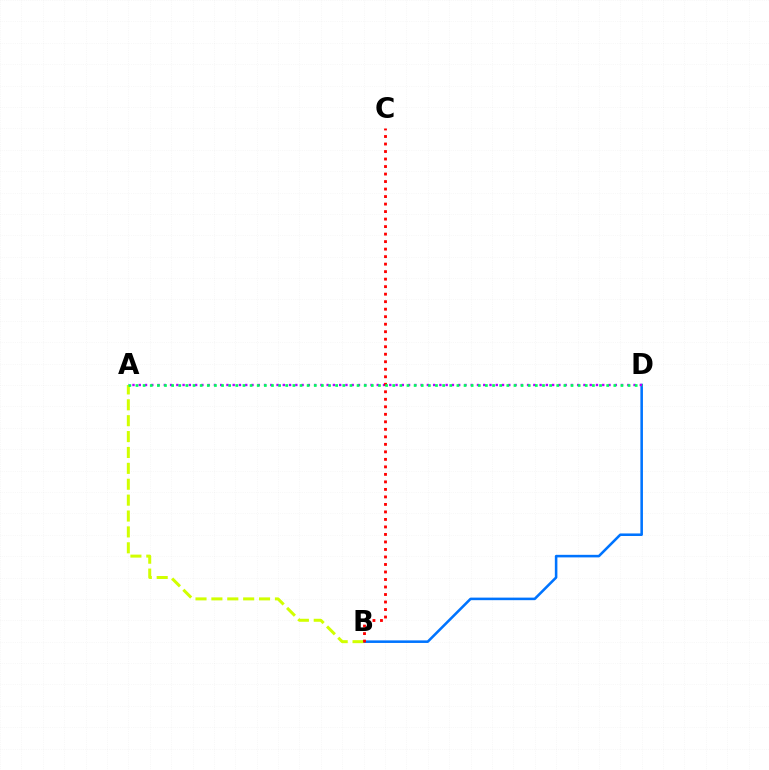{('B', 'D'): [{'color': '#0074ff', 'line_style': 'solid', 'thickness': 1.84}], ('A', 'D'): [{'color': '#b900ff', 'line_style': 'dotted', 'thickness': 1.7}, {'color': '#00ff5c', 'line_style': 'dotted', 'thickness': 1.94}], ('A', 'B'): [{'color': '#d1ff00', 'line_style': 'dashed', 'thickness': 2.16}], ('B', 'C'): [{'color': '#ff0000', 'line_style': 'dotted', 'thickness': 2.04}]}